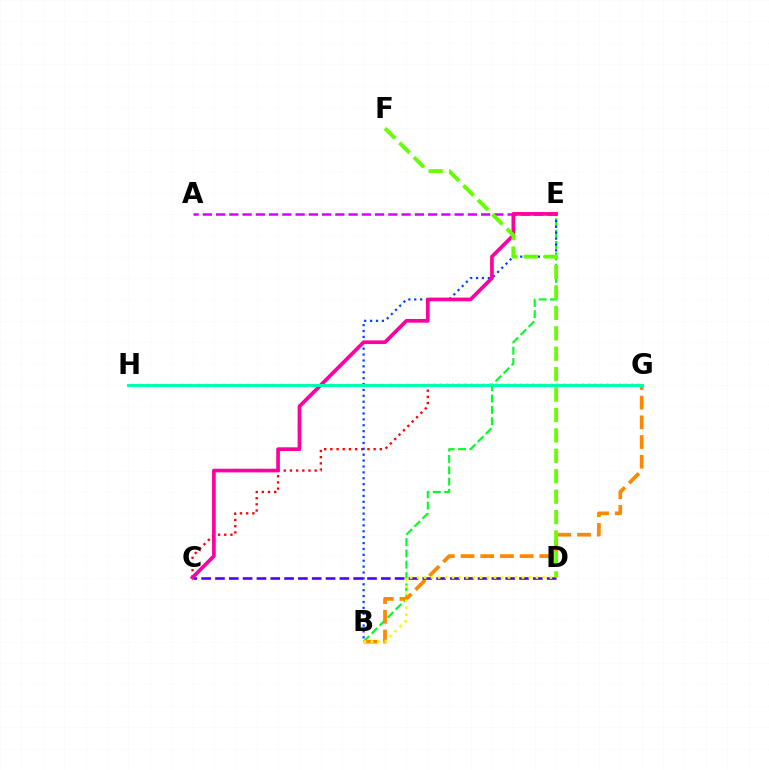{('B', 'E'): [{'color': '#00ff27', 'line_style': 'dashed', 'thickness': 1.54}, {'color': '#003fff', 'line_style': 'dotted', 'thickness': 1.6}], ('A', 'E'): [{'color': '#d600ff', 'line_style': 'dashed', 'thickness': 1.8}], ('B', 'G'): [{'color': '#ff8800', 'line_style': 'dashed', 'thickness': 2.68}], ('C', 'G'): [{'color': '#ff0000', 'line_style': 'dotted', 'thickness': 1.68}], ('C', 'D'): [{'color': '#4f00ff', 'line_style': 'dashed', 'thickness': 1.88}], ('G', 'H'): [{'color': '#00c7ff', 'line_style': 'dotted', 'thickness': 2.27}, {'color': '#00ffaf', 'line_style': 'solid', 'thickness': 2.13}], ('C', 'E'): [{'color': '#ff00a0', 'line_style': 'solid', 'thickness': 2.66}], ('B', 'D'): [{'color': '#eeff00', 'line_style': 'dotted', 'thickness': 1.9}], ('D', 'F'): [{'color': '#66ff00', 'line_style': 'dashed', 'thickness': 2.77}]}